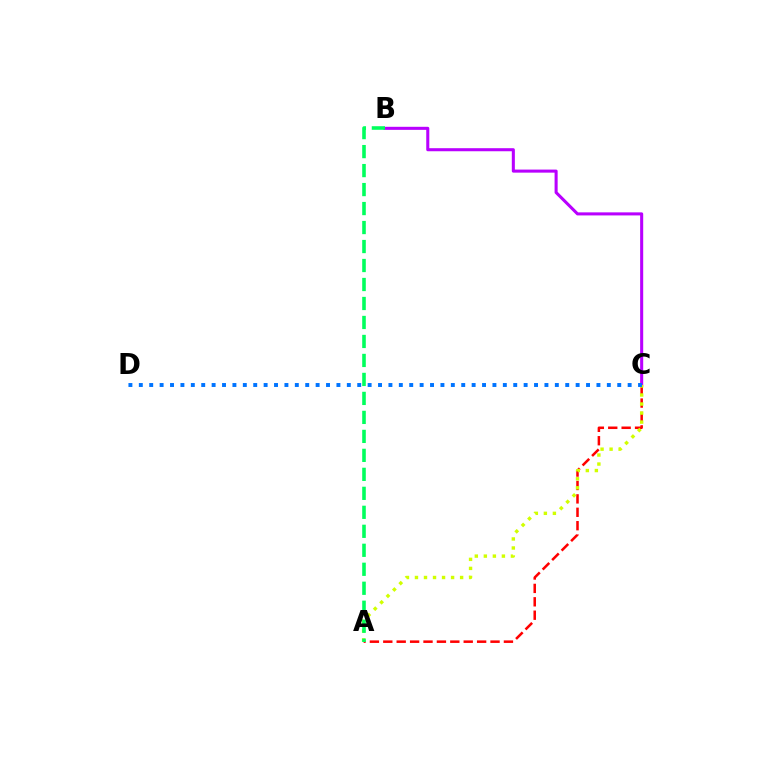{('A', 'C'): [{'color': '#ff0000', 'line_style': 'dashed', 'thickness': 1.82}, {'color': '#d1ff00', 'line_style': 'dotted', 'thickness': 2.45}], ('B', 'C'): [{'color': '#b900ff', 'line_style': 'solid', 'thickness': 2.2}], ('C', 'D'): [{'color': '#0074ff', 'line_style': 'dotted', 'thickness': 2.83}], ('A', 'B'): [{'color': '#00ff5c', 'line_style': 'dashed', 'thickness': 2.58}]}